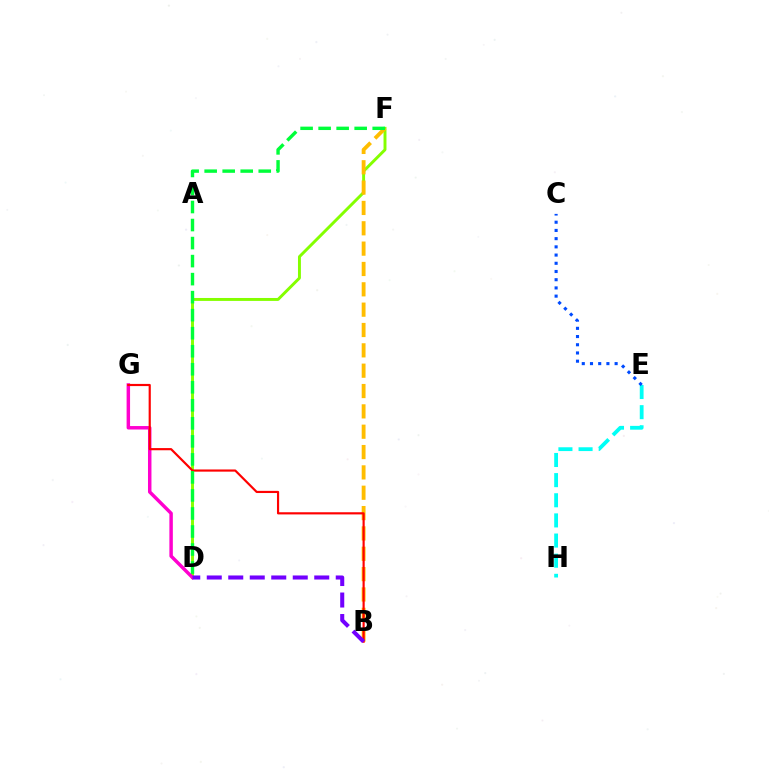{('D', 'F'): [{'color': '#84ff00', 'line_style': 'solid', 'thickness': 2.11}, {'color': '#00ff39', 'line_style': 'dashed', 'thickness': 2.45}], ('E', 'H'): [{'color': '#00fff6', 'line_style': 'dashed', 'thickness': 2.74}], ('B', 'F'): [{'color': '#ffbd00', 'line_style': 'dashed', 'thickness': 2.76}], ('C', 'E'): [{'color': '#004bff', 'line_style': 'dotted', 'thickness': 2.23}], ('D', 'G'): [{'color': '#ff00cf', 'line_style': 'solid', 'thickness': 2.5}], ('B', 'G'): [{'color': '#ff0000', 'line_style': 'solid', 'thickness': 1.56}], ('B', 'D'): [{'color': '#7200ff', 'line_style': 'dashed', 'thickness': 2.92}]}